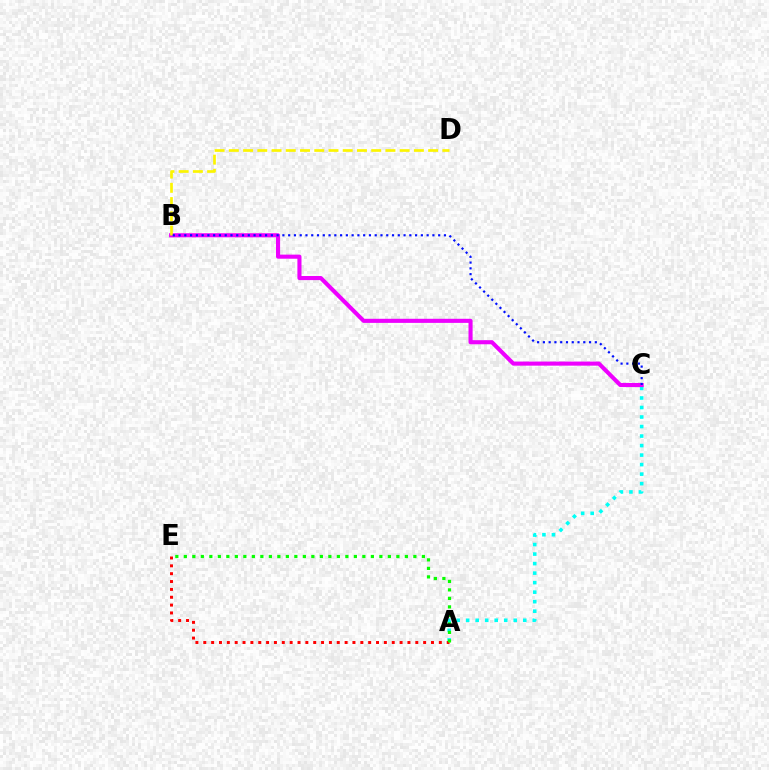{('A', 'C'): [{'color': '#00fff6', 'line_style': 'dotted', 'thickness': 2.59}], ('B', 'C'): [{'color': '#ee00ff', 'line_style': 'solid', 'thickness': 2.95}, {'color': '#0010ff', 'line_style': 'dotted', 'thickness': 1.57}], ('B', 'D'): [{'color': '#fcf500', 'line_style': 'dashed', 'thickness': 1.93}], ('A', 'E'): [{'color': '#ff0000', 'line_style': 'dotted', 'thickness': 2.13}, {'color': '#08ff00', 'line_style': 'dotted', 'thickness': 2.31}]}